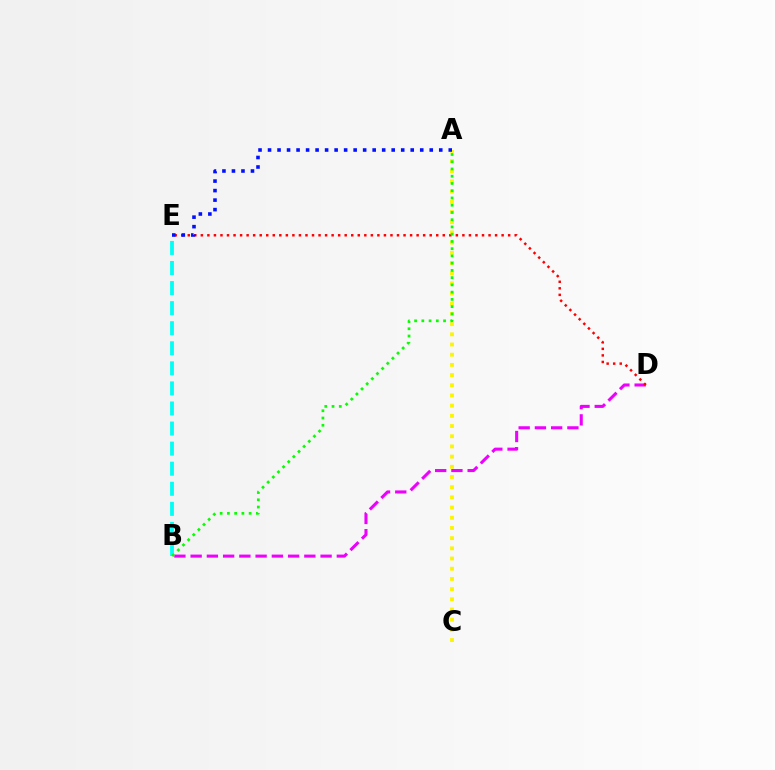{('B', 'D'): [{'color': '#ee00ff', 'line_style': 'dashed', 'thickness': 2.21}], ('D', 'E'): [{'color': '#ff0000', 'line_style': 'dotted', 'thickness': 1.78}], ('B', 'E'): [{'color': '#00fff6', 'line_style': 'dashed', 'thickness': 2.73}], ('A', 'C'): [{'color': '#fcf500', 'line_style': 'dotted', 'thickness': 2.77}], ('A', 'B'): [{'color': '#08ff00', 'line_style': 'dotted', 'thickness': 1.97}], ('A', 'E'): [{'color': '#0010ff', 'line_style': 'dotted', 'thickness': 2.58}]}